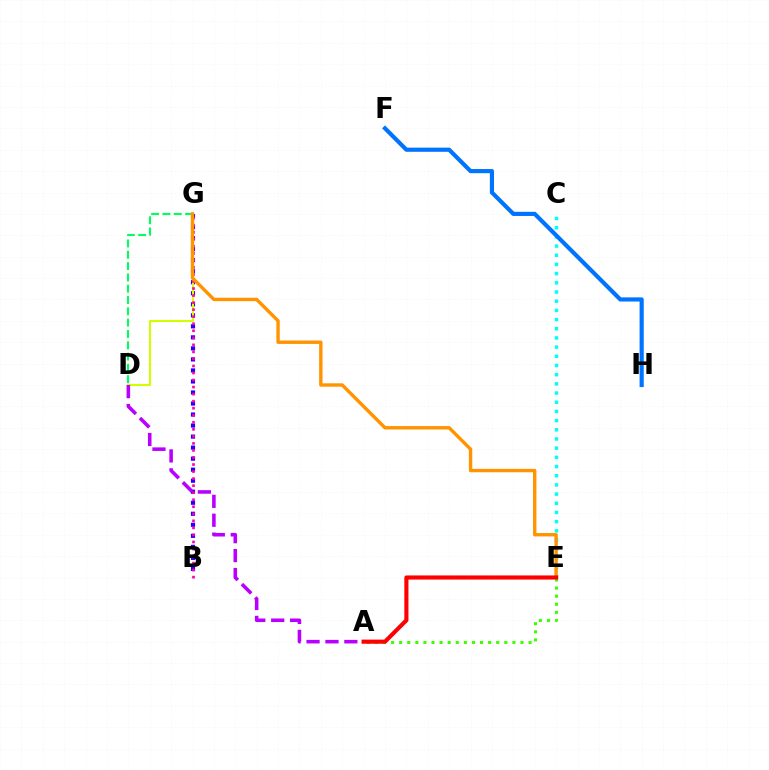{('B', 'G'): [{'color': '#2500ff', 'line_style': 'dotted', 'thickness': 3.0}, {'color': '#ff00ac', 'line_style': 'dotted', 'thickness': 1.91}], ('C', 'E'): [{'color': '#00fff6', 'line_style': 'dotted', 'thickness': 2.5}], ('F', 'H'): [{'color': '#0074ff', 'line_style': 'solid', 'thickness': 3.0}], ('D', 'G'): [{'color': '#00ff5c', 'line_style': 'dashed', 'thickness': 1.54}, {'color': '#d1ff00', 'line_style': 'solid', 'thickness': 1.51}], ('A', 'E'): [{'color': '#3dff00', 'line_style': 'dotted', 'thickness': 2.2}, {'color': '#ff0000', 'line_style': 'solid', 'thickness': 2.96}], ('A', 'D'): [{'color': '#b900ff', 'line_style': 'dashed', 'thickness': 2.57}], ('E', 'G'): [{'color': '#ff9400', 'line_style': 'solid', 'thickness': 2.44}]}